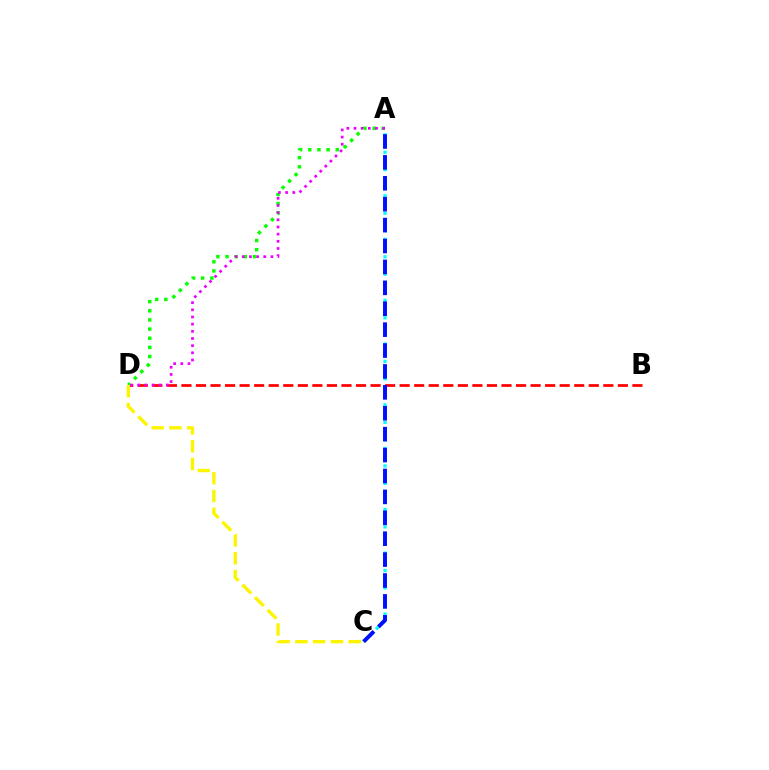{('A', 'C'): [{'color': '#00fff6', 'line_style': 'dotted', 'thickness': 2.37}, {'color': '#0010ff', 'line_style': 'dashed', 'thickness': 2.84}], ('B', 'D'): [{'color': '#ff0000', 'line_style': 'dashed', 'thickness': 1.98}], ('A', 'D'): [{'color': '#08ff00', 'line_style': 'dotted', 'thickness': 2.49}, {'color': '#ee00ff', 'line_style': 'dotted', 'thickness': 1.95}], ('C', 'D'): [{'color': '#fcf500', 'line_style': 'dashed', 'thickness': 2.42}]}